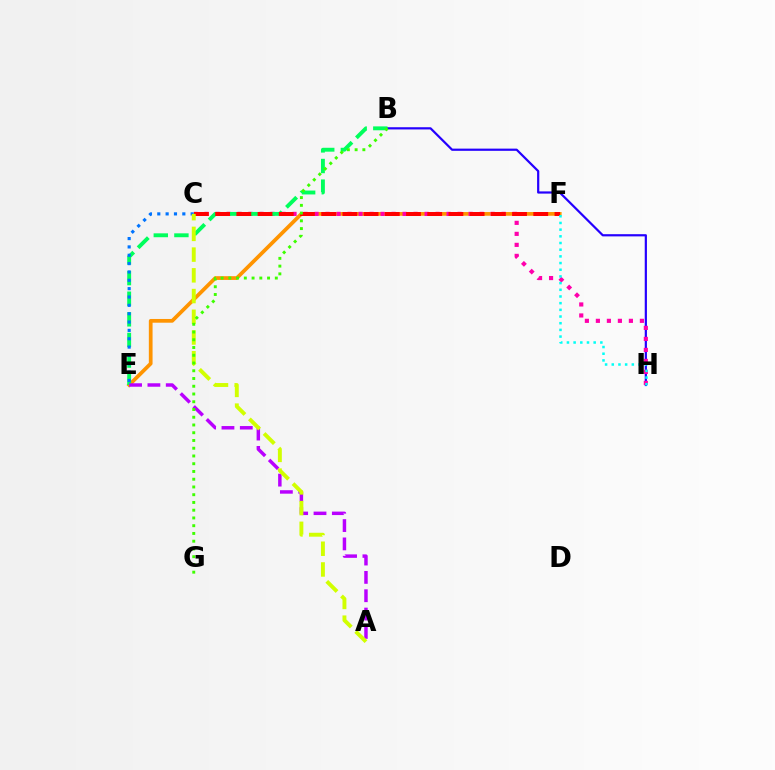{('E', 'F'): [{'color': '#ff9400', 'line_style': 'solid', 'thickness': 2.69}], ('B', 'H'): [{'color': '#2500ff', 'line_style': 'solid', 'thickness': 1.59}], ('C', 'H'): [{'color': '#ff00ac', 'line_style': 'dotted', 'thickness': 2.99}], ('B', 'E'): [{'color': '#00ff5c', 'line_style': 'dashed', 'thickness': 2.8}], ('C', 'F'): [{'color': '#ff0000', 'line_style': 'dashed', 'thickness': 2.88}], ('C', 'E'): [{'color': '#0074ff', 'line_style': 'dotted', 'thickness': 2.27}], ('F', 'H'): [{'color': '#00fff6', 'line_style': 'dotted', 'thickness': 1.82}], ('A', 'E'): [{'color': '#b900ff', 'line_style': 'dashed', 'thickness': 2.49}], ('A', 'C'): [{'color': '#d1ff00', 'line_style': 'dashed', 'thickness': 2.82}], ('B', 'G'): [{'color': '#3dff00', 'line_style': 'dotted', 'thickness': 2.1}]}